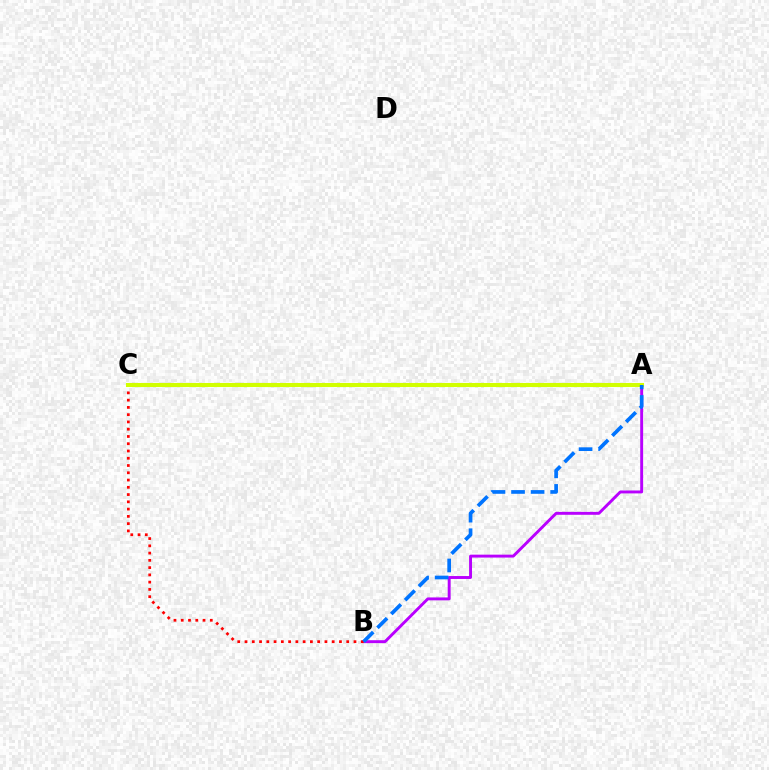{('A', 'B'): [{'color': '#b900ff', 'line_style': 'solid', 'thickness': 2.1}, {'color': '#0074ff', 'line_style': 'dashed', 'thickness': 2.66}], ('A', 'C'): [{'color': '#00ff5c', 'line_style': 'solid', 'thickness': 1.5}, {'color': '#d1ff00', 'line_style': 'solid', 'thickness': 2.93}], ('B', 'C'): [{'color': '#ff0000', 'line_style': 'dotted', 'thickness': 1.97}]}